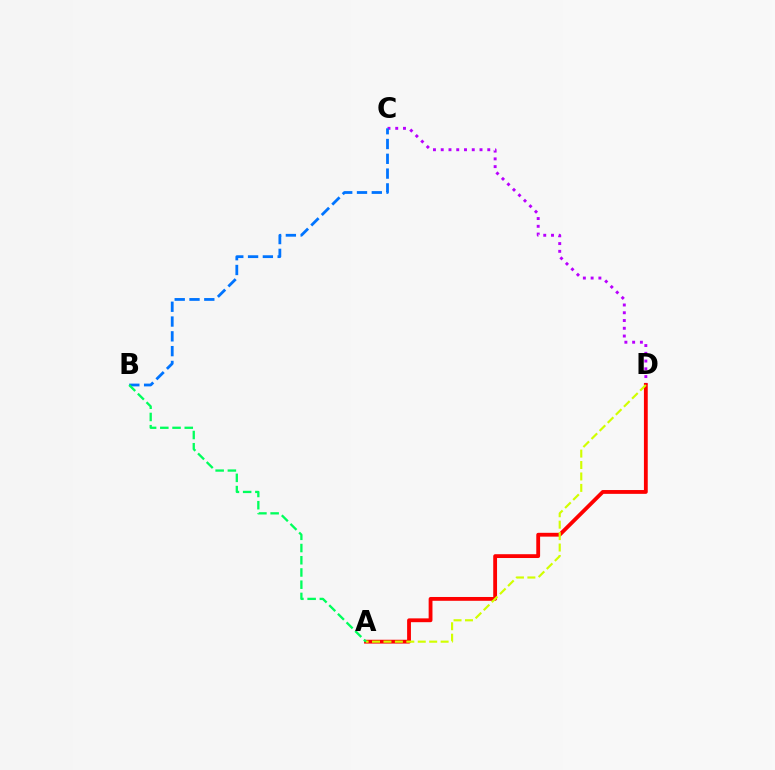{('C', 'D'): [{'color': '#b900ff', 'line_style': 'dotted', 'thickness': 2.11}], ('B', 'C'): [{'color': '#0074ff', 'line_style': 'dashed', 'thickness': 2.01}], ('A', 'D'): [{'color': '#ff0000', 'line_style': 'solid', 'thickness': 2.75}, {'color': '#d1ff00', 'line_style': 'dashed', 'thickness': 1.55}], ('A', 'B'): [{'color': '#00ff5c', 'line_style': 'dashed', 'thickness': 1.66}]}